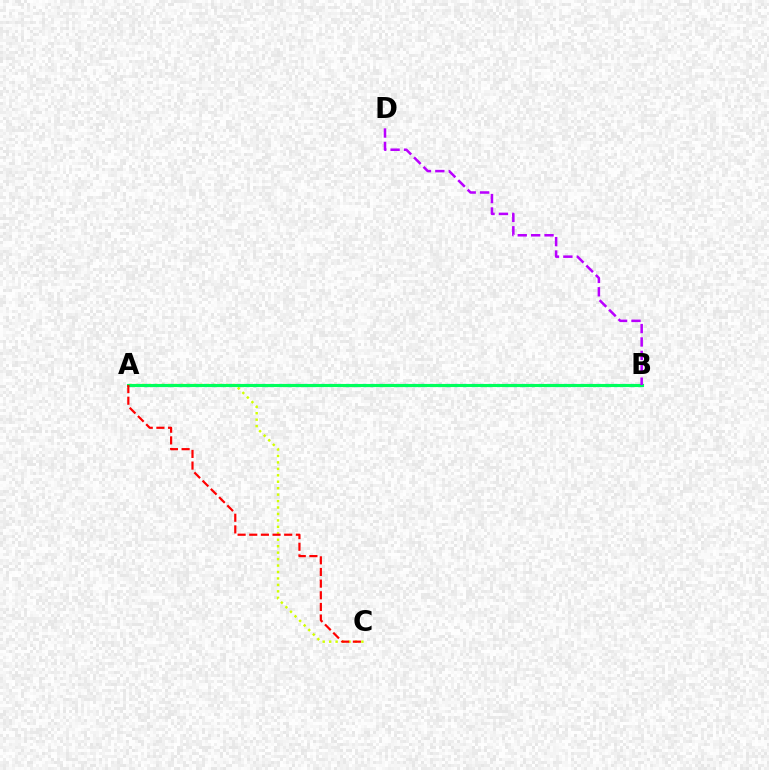{('A', 'B'): [{'color': '#0074ff', 'line_style': 'dotted', 'thickness': 2.28}, {'color': '#00ff5c', 'line_style': 'solid', 'thickness': 2.24}], ('A', 'C'): [{'color': '#d1ff00', 'line_style': 'dotted', 'thickness': 1.75}, {'color': '#ff0000', 'line_style': 'dashed', 'thickness': 1.58}], ('B', 'D'): [{'color': '#b900ff', 'line_style': 'dashed', 'thickness': 1.82}]}